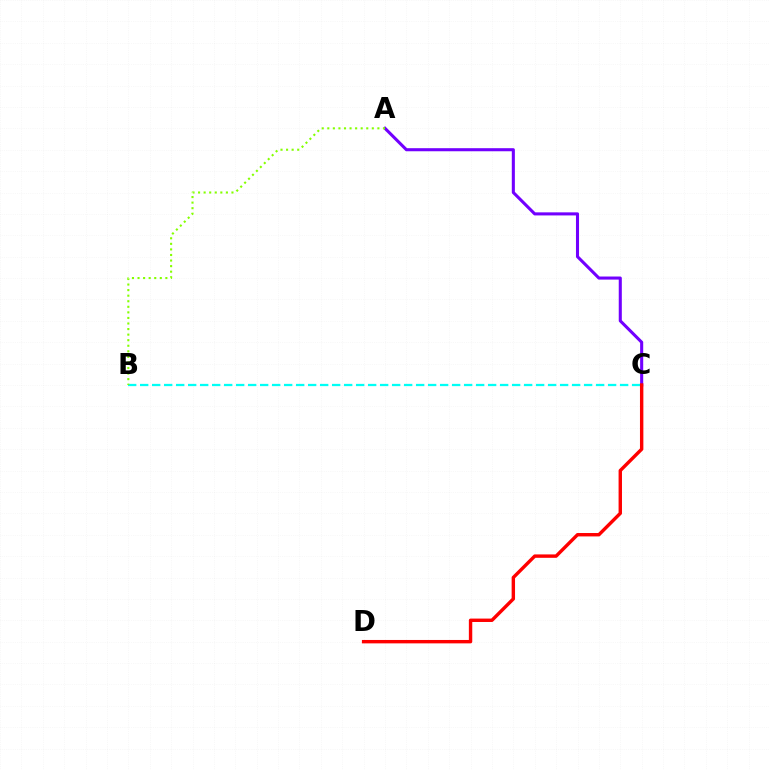{('A', 'C'): [{'color': '#7200ff', 'line_style': 'solid', 'thickness': 2.21}], ('B', 'C'): [{'color': '#00fff6', 'line_style': 'dashed', 'thickness': 1.63}], ('C', 'D'): [{'color': '#ff0000', 'line_style': 'solid', 'thickness': 2.45}], ('A', 'B'): [{'color': '#84ff00', 'line_style': 'dotted', 'thickness': 1.51}]}